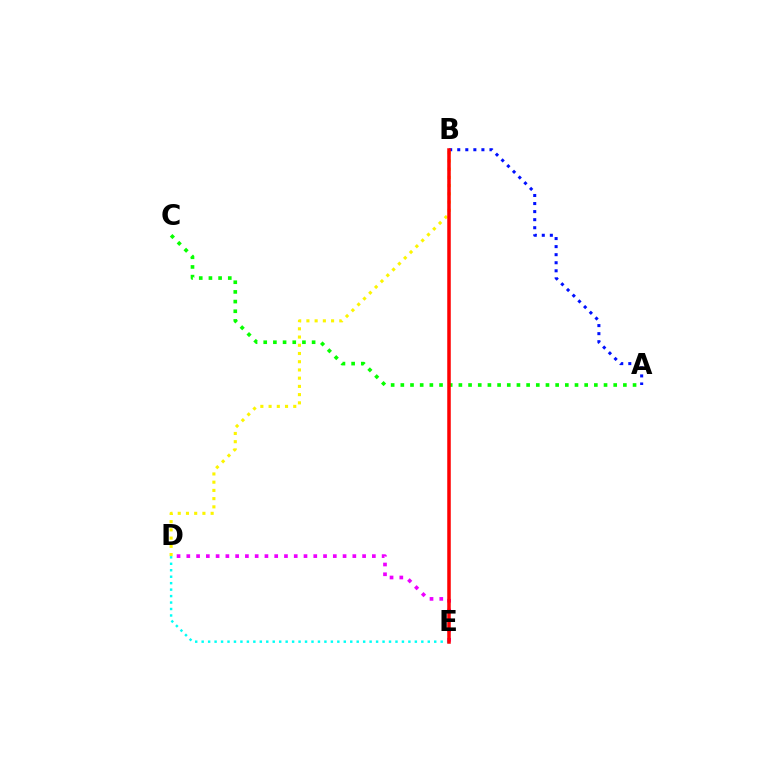{('B', 'D'): [{'color': '#fcf500', 'line_style': 'dotted', 'thickness': 2.23}], ('A', 'B'): [{'color': '#0010ff', 'line_style': 'dotted', 'thickness': 2.19}], ('D', 'E'): [{'color': '#00fff6', 'line_style': 'dotted', 'thickness': 1.76}, {'color': '#ee00ff', 'line_style': 'dotted', 'thickness': 2.65}], ('A', 'C'): [{'color': '#08ff00', 'line_style': 'dotted', 'thickness': 2.63}], ('B', 'E'): [{'color': '#ff0000', 'line_style': 'solid', 'thickness': 2.53}]}